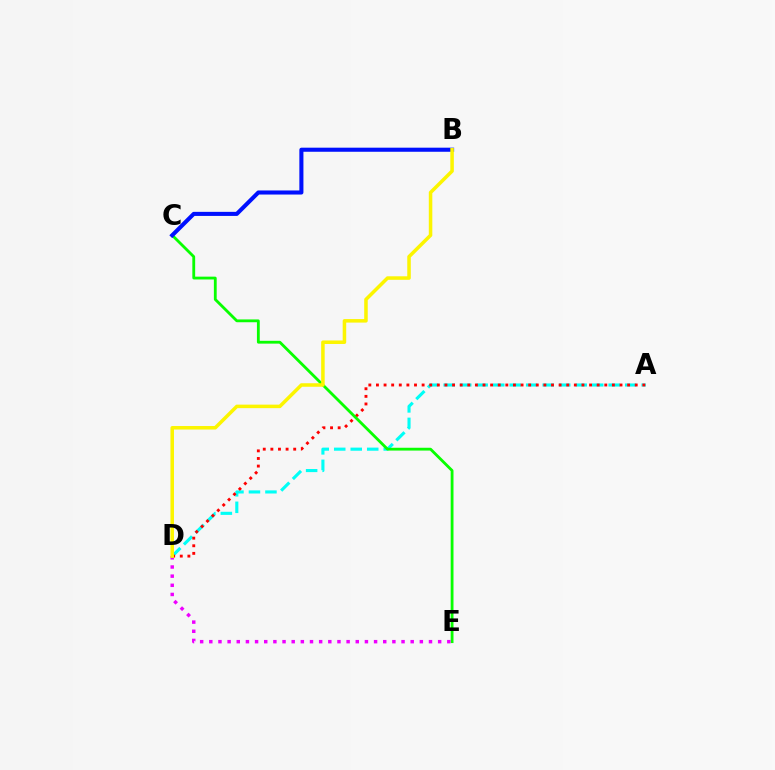{('A', 'D'): [{'color': '#00fff6', 'line_style': 'dashed', 'thickness': 2.24}, {'color': '#ff0000', 'line_style': 'dotted', 'thickness': 2.07}], ('C', 'E'): [{'color': '#08ff00', 'line_style': 'solid', 'thickness': 2.03}], ('D', 'E'): [{'color': '#ee00ff', 'line_style': 'dotted', 'thickness': 2.49}], ('B', 'C'): [{'color': '#0010ff', 'line_style': 'solid', 'thickness': 2.93}], ('B', 'D'): [{'color': '#fcf500', 'line_style': 'solid', 'thickness': 2.54}]}